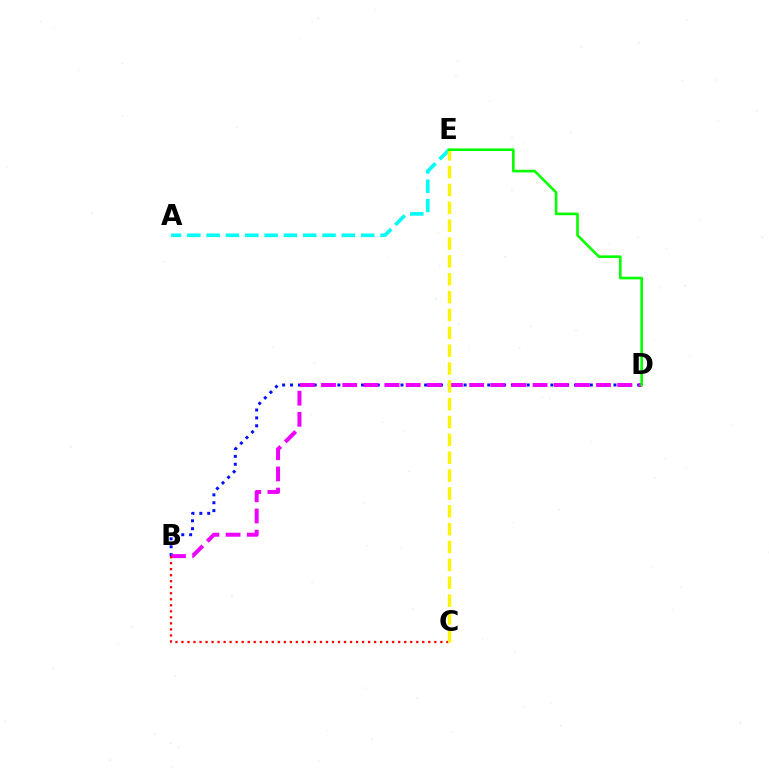{('B', 'D'): [{'color': '#0010ff', 'line_style': 'dotted', 'thickness': 2.14}, {'color': '#ee00ff', 'line_style': 'dashed', 'thickness': 2.87}], ('A', 'E'): [{'color': '#00fff6', 'line_style': 'dashed', 'thickness': 2.62}], ('B', 'C'): [{'color': '#ff0000', 'line_style': 'dotted', 'thickness': 1.64}], ('C', 'E'): [{'color': '#fcf500', 'line_style': 'dashed', 'thickness': 2.42}], ('D', 'E'): [{'color': '#08ff00', 'line_style': 'solid', 'thickness': 1.89}]}